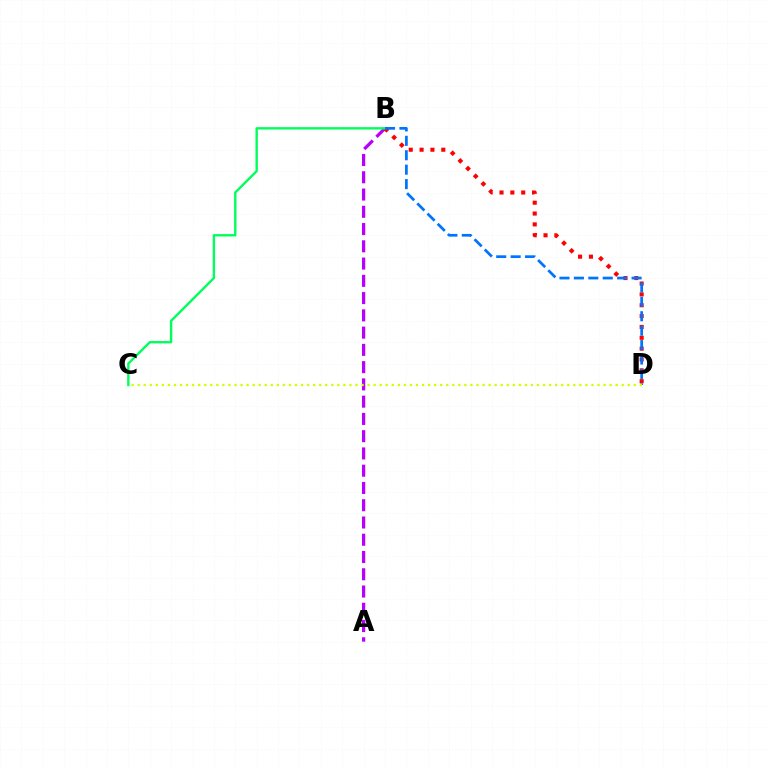{('A', 'B'): [{'color': '#b900ff', 'line_style': 'dashed', 'thickness': 2.34}], ('B', 'D'): [{'color': '#ff0000', 'line_style': 'dotted', 'thickness': 2.95}, {'color': '#0074ff', 'line_style': 'dashed', 'thickness': 1.96}], ('B', 'C'): [{'color': '#00ff5c', 'line_style': 'solid', 'thickness': 1.72}], ('C', 'D'): [{'color': '#d1ff00', 'line_style': 'dotted', 'thickness': 1.64}]}